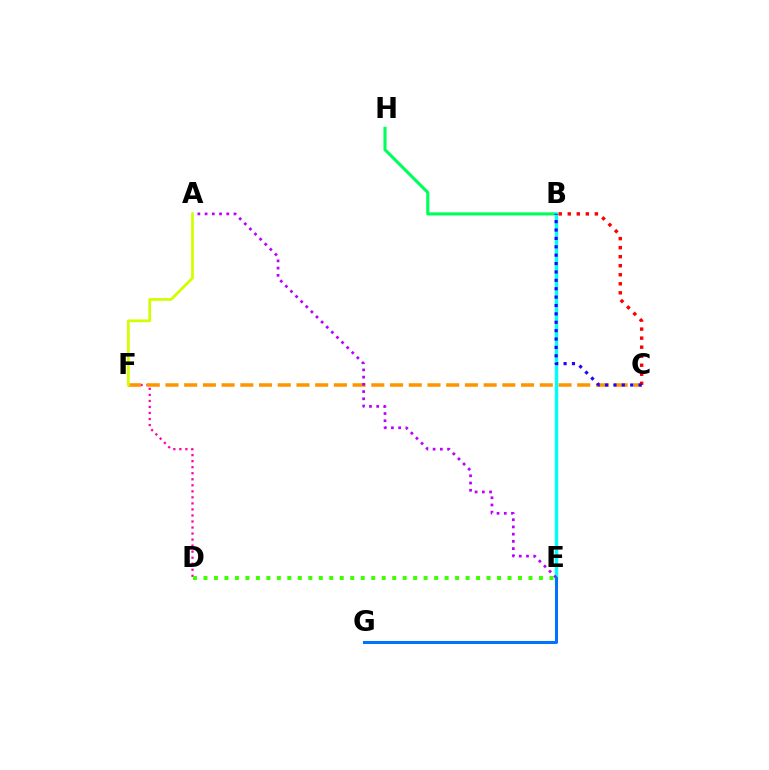{('D', 'F'): [{'color': '#ff00ac', 'line_style': 'dotted', 'thickness': 1.64}], ('B', 'H'): [{'color': '#00ff5c', 'line_style': 'solid', 'thickness': 2.25}], ('C', 'F'): [{'color': '#ff9400', 'line_style': 'dashed', 'thickness': 2.54}], ('B', 'E'): [{'color': '#00fff6', 'line_style': 'solid', 'thickness': 2.48}], ('D', 'E'): [{'color': '#3dff00', 'line_style': 'dotted', 'thickness': 2.85}], ('B', 'C'): [{'color': '#ff0000', 'line_style': 'dotted', 'thickness': 2.45}, {'color': '#2500ff', 'line_style': 'dotted', 'thickness': 2.28}], ('A', 'E'): [{'color': '#b900ff', 'line_style': 'dotted', 'thickness': 1.96}], ('A', 'F'): [{'color': '#d1ff00', 'line_style': 'solid', 'thickness': 2.0}], ('E', 'G'): [{'color': '#0074ff', 'line_style': 'solid', 'thickness': 2.18}]}